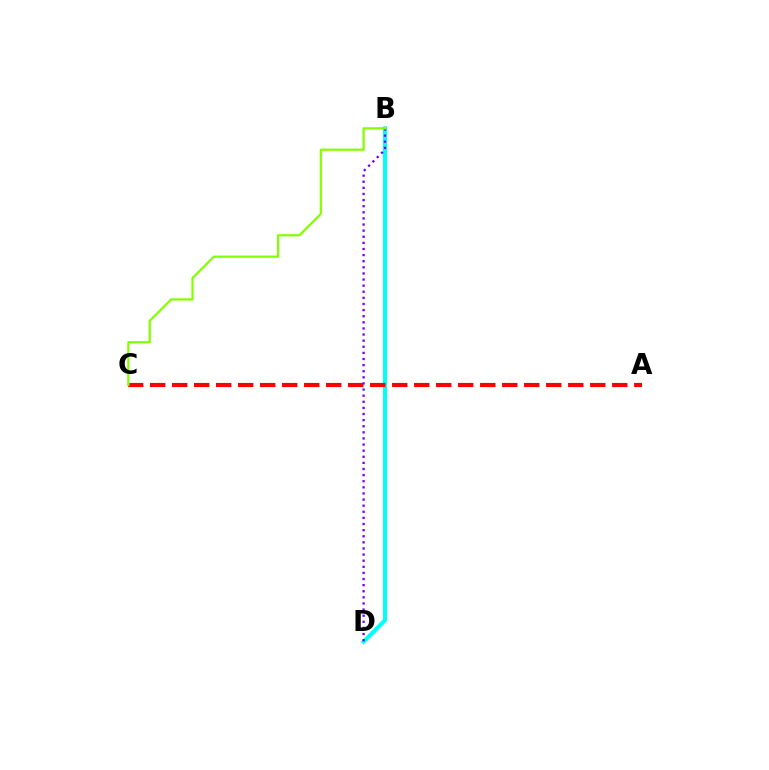{('B', 'D'): [{'color': '#00fff6', 'line_style': 'solid', 'thickness': 2.92}, {'color': '#7200ff', 'line_style': 'dotted', 'thickness': 1.66}], ('A', 'C'): [{'color': '#ff0000', 'line_style': 'dashed', 'thickness': 2.99}], ('B', 'C'): [{'color': '#84ff00', 'line_style': 'solid', 'thickness': 1.62}]}